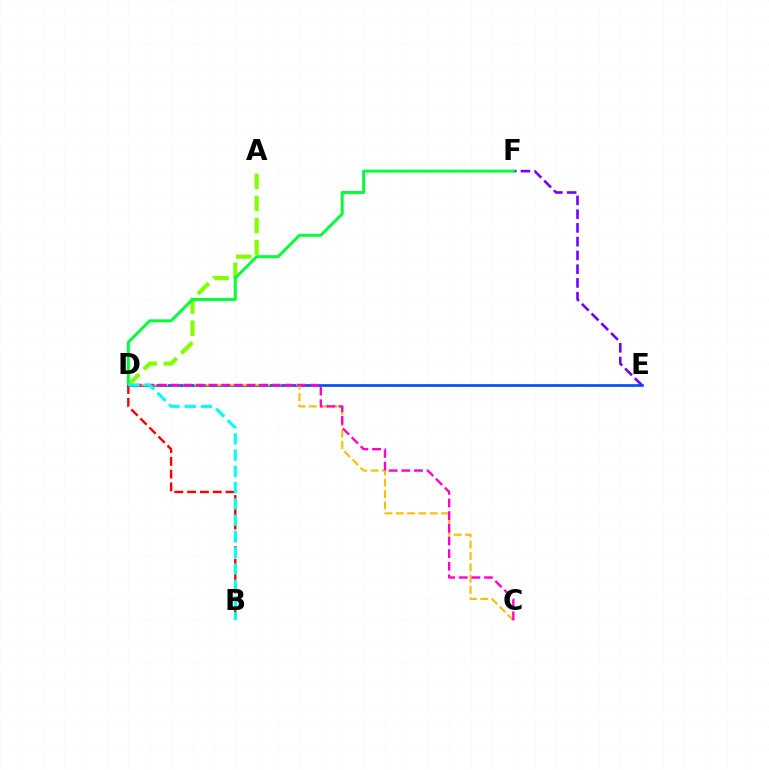{('D', 'E'): [{'color': '#004bff', 'line_style': 'solid', 'thickness': 1.92}], ('C', 'D'): [{'color': '#ffbd00', 'line_style': 'dashed', 'thickness': 1.54}, {'color': '#ff00cf', 'line_style': 'dashed', 'thickness': 1.72}], ('A', 'D'): [{'color': '#84ff00', 'line_style': 'dashed', 'thickness': 3.0}], ('E', 'F'): [{'color': '#7200ff', 'line_style': 'dashed', 'thickness': 1.87}], ('D', 'F'): [{'color': '#00ff39', 'line_style': 'solid', 'thickness': 2.13}], ('B', 'D'): [{'color': '#ff0000', 'line_style': 'dashed', 'thickness': 1.74}, {'color': '#00fff6', 'line_style': 'dashed', 'thickness': 2.21}]}